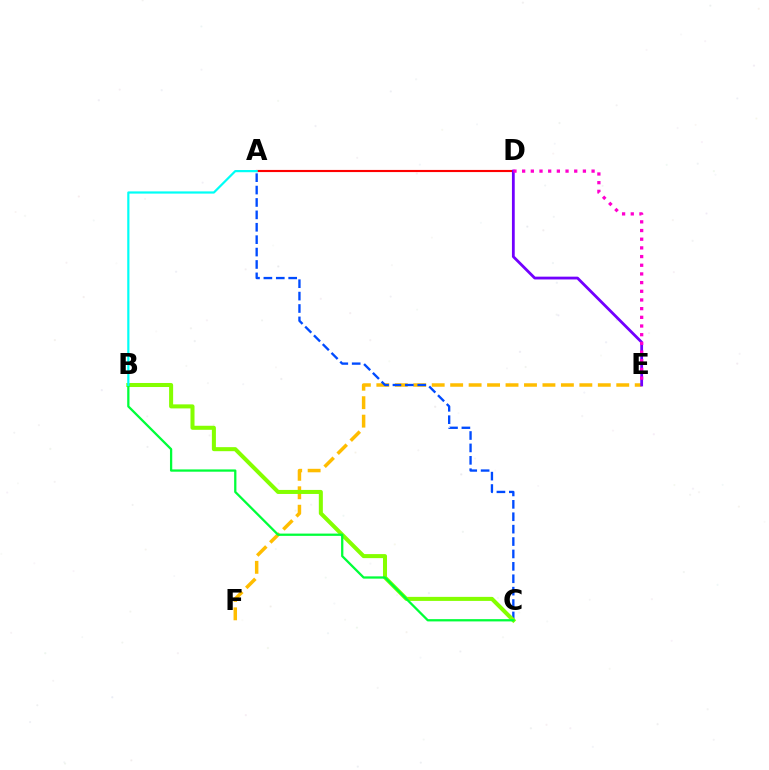{('E', 'F'): [{'color': '#ffbd00', 'line_style': 'dashed', 'thickness': 2.51}], ('A', 'C'): [{'color': '#004bff', 'line_style': 'dashed', 'thickness': 1.68}], ('A', 'D'): [{'color': '#ff0000', 'line_style': 'solid', 'thickness': 1.54}], ('D', 'E'): [{'color': '#7200ff', 'line_style': 'solid', 'thickness': 2.01}, {'color': '#ff00cf', 'line_style': 'dotted', 'thickness': 2.36}], ('B', 'C'): [{'color': '#84ff00', 'line_style': 'solid', 'thickness': 2.9}, {'color': '#00ff39', 'line_style': 'solid', 'thickness': 1.64}], ('A', 'B'): [{'color': '#00fff6', 'line_style': 'solid', 'thickness': 1.59}]}